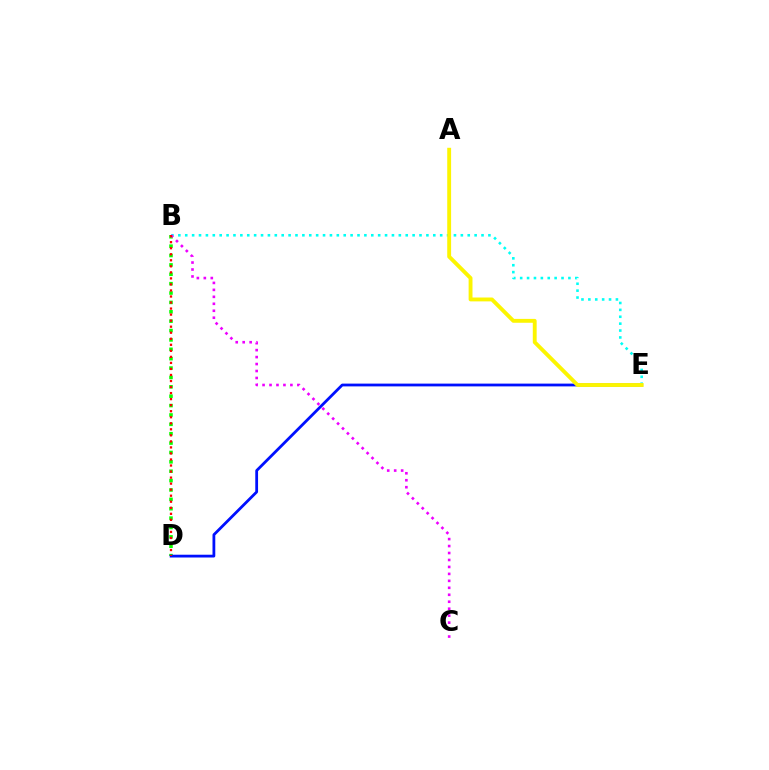{('B', 'D'): [{'color': '#08ff00', 'line_style': 'dotted', 'thickness': 2.55}, {'color': '#ff0000', 'line_style': 'dotted', 'thickness': 1.64}], ('D', 'E'): [{'color': '#0010ff', 'line_style': 'solid', 'thickness': 2.0}], ('B', 'E'): [{'color': '#00fff6', 'line_style': 'dotted', 'thickness': 1.87}], ('B', 'C'): [{'color': '#ee00ff', 'line_style': 'dotted', 'thickness': 1.89}], ('A', 'E'): [{'color': '#fcf500', 'line_style': 'solid', 'thickness': 2.78}]}